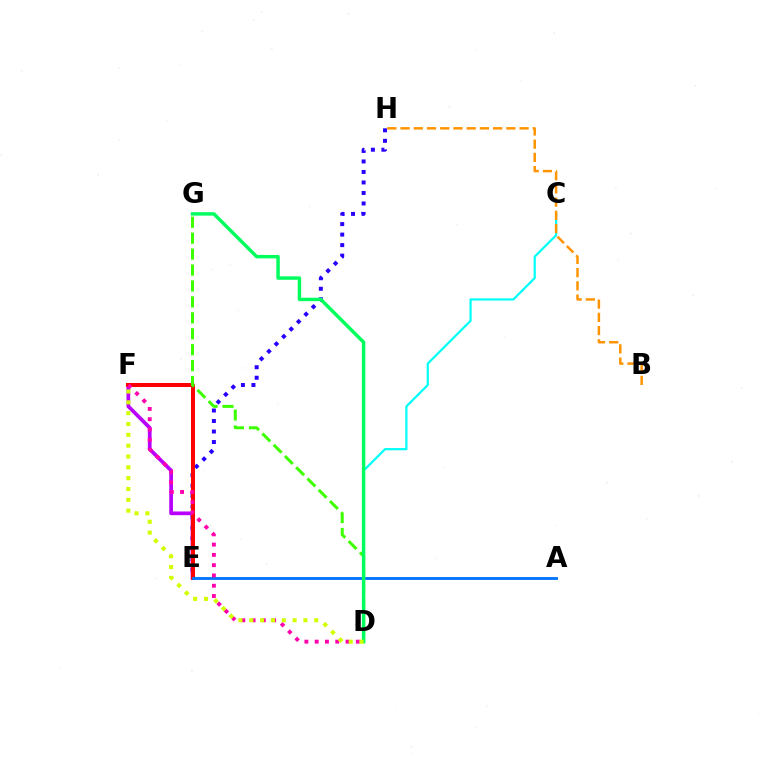{('E', 'H'): [{'color': '#2500ff', 'line_style': 'dotted', 'thickness': 2.85}], ('E', 'F'): [{'color': '#b900ff', 'line_style': 'solid', 'thickness': 2.67}, {'color': '#ff0000', 'line_style': 'solid', 'thickness': 2.88}], ('C', 'D'): [{'color': '#00fff6', 'line_style': 'solid', 'thickness': 1.59}], ('D', 'G'): [{'color': '#3dff00', 'line_style': 'dashed', 'thickness': 2.16}, {'color': '#00ff5c', 'line_style': 'solid', 'thickness': 2.47}], ('B', 'H'): [{'color': '#ff9400', 'line_style': 'dashed', 'thickness': 1.8}], ('A', 'E'): [{'color': '#0074ff', 'line_style': 'solid', 'thickness': 2.04}], ('D', 'F'): [{'color': '#ff00ac', 'line_style': 'dotted', 'thickness': 2.79}, {'color': '#d1ff00', 'line_style': 'dotted', 'thickness': 2.94}]}